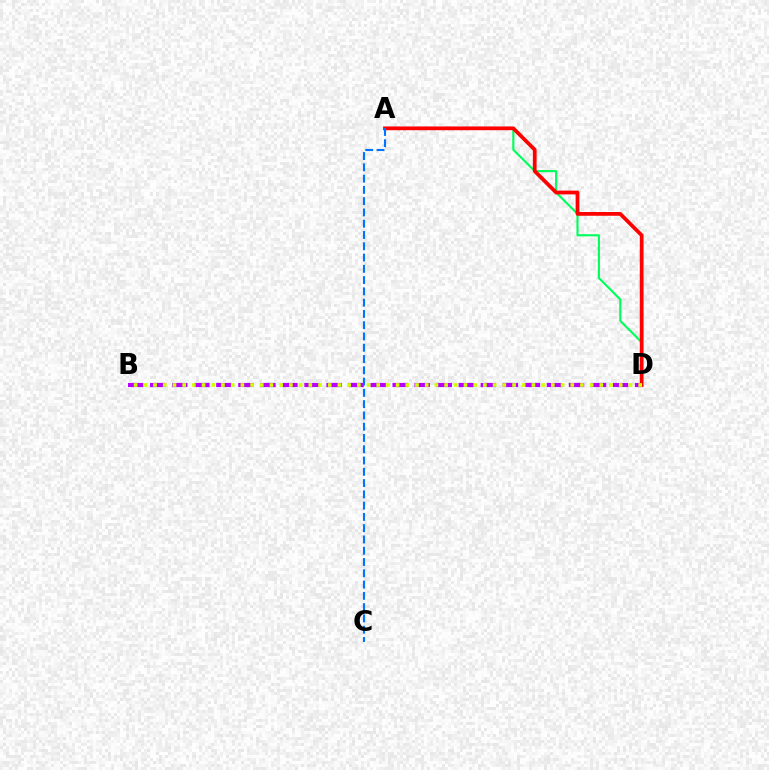{('A', 'D'): [{'color': '#00ff5c', 'line_style': 'solid', 'thickness': 1.54}, {'color': '#ff0000', 'line_style': 'solid', 'thickness': 2.71}], ('B', 'D'): [{'color': '#b900ff', 'line_style': 'dashed', 'thickness': 2.99}, {'color': '#d1ff00', 'line_style': 'dotted', 'thickness': 2.64}], ('A', 'C'): [{'color': '#0074ff', 'line_style': 'dashed', 'thickness': 1.53}]}